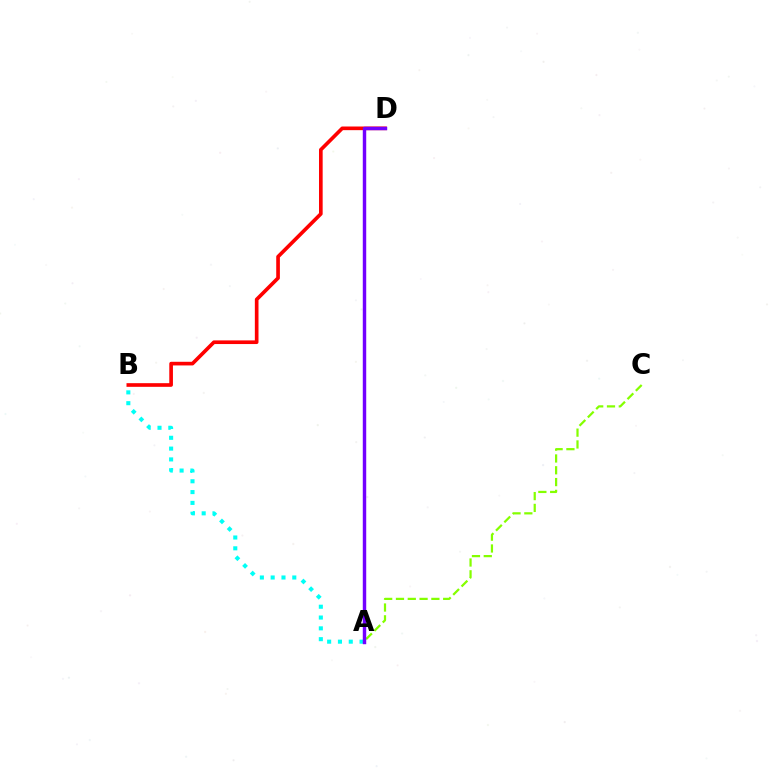{('B', 'D'): [{'color': '#ff0000', 'line_style': 'solid', 'thickness': 2.63}], ('A', 'B'): [{'color': '#00fff6', 'line_style': 'dotted', 'thickness': 2.94}], ('A', 'C'): [{'color': '#84ff00', 'line_style': 'dashed', 'thickness': 1.6}], ('A', 'D'): [{'color': '#7200ff', 'line_style': 'solid', 'thickness': 2.48}]}